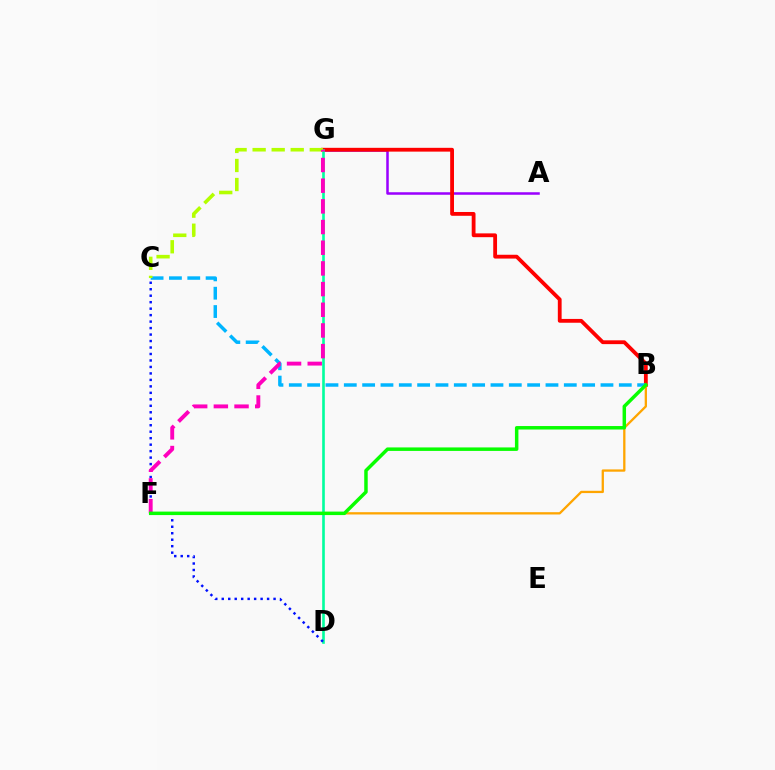{('A', 'G'): [{'color': '#9b00ff', 'line_style': 'solid', 'thickness': 1.82}], ('B', 'G'): [{'color': '#ff0000', 'line_style': 'solid', 'thickness': 2.74}], ('B', 'C'): [{'color': '#00b5ff', 'line_style': 'dashed', 'thickness': 2.49}], ('D', 'G'): [{'color': '#00ff9d', 'line_style': 'solid', 'thickness': 1.89}], ('C', 'G'): [{'color': '#b3ff00', 'line_style': 'dashed', 'thickness': 2.59}], ('C', 'D'): [{'color': '#0010ff', 'line_style': 'dotted', 'thickness': 1.76}], ('F', 'G'): [{'color': '#ff00bd', 'line_style': 'dashed', 'thickness': 2.81}], ('B', 'F'): [{'color': '#ffa500', 'line_style': 'solid', 'thickness': 1.65}, {'color': '#08ff00', 'line_style': 'solid', 'thickness': 2.5}]}